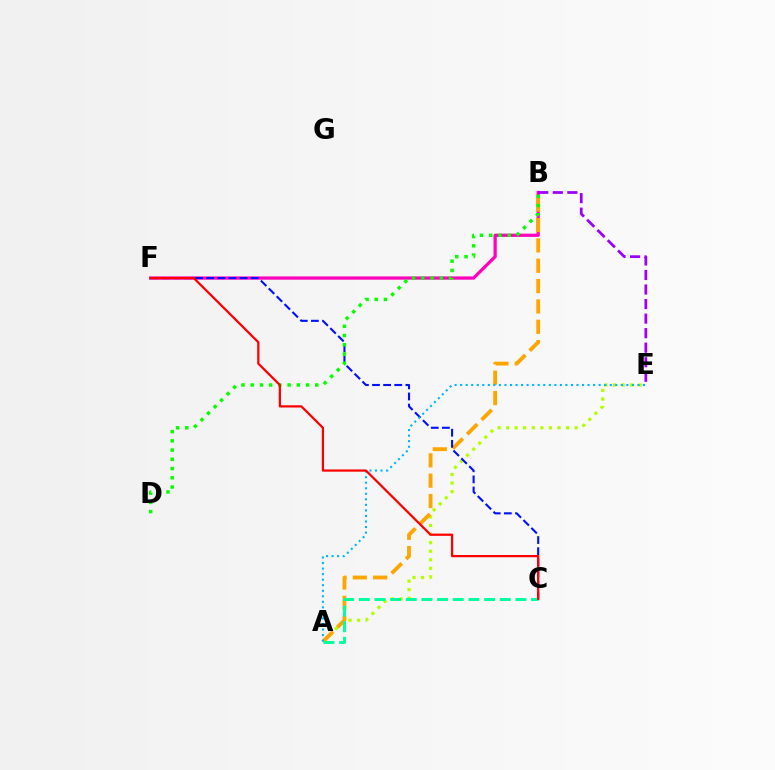{('A', 'E'): [{'color': '#b3ff00', 'line_style': 'dotted', 'thickness': 2.33}, {'color': '#00b5ff', 'line_style': 'dotted', 'thickness': 1.51}], ('B', 'F'): [{'color': '#ff00bd', 'line_style': 'solid', 'thickness': 2.35}], ('A', 'B'): [{'color': '#ffa500', 'line_style': 'dashed', 'thickness': 2.76}], ('B', 'E'): [{'color': '#9b00ff', 'line_style': 'dashed', 'thickness': 1.97}], ('C', 'F'): [{'color': '#0010ff', 'line_style': 'dashed', 'thickness': 1.51}, {'color': '#ff0000', 'line_style': 'solid', 'thickness': 1.62}], ('B', 'D'): [{'color': '#08ff00', 'line_style': 'dotted', 'thickness': 2.51}], ('A', 'C'): [{'color': '#00ff9d', 'line_style': 'dashed', 'thickness': 2.13}]}